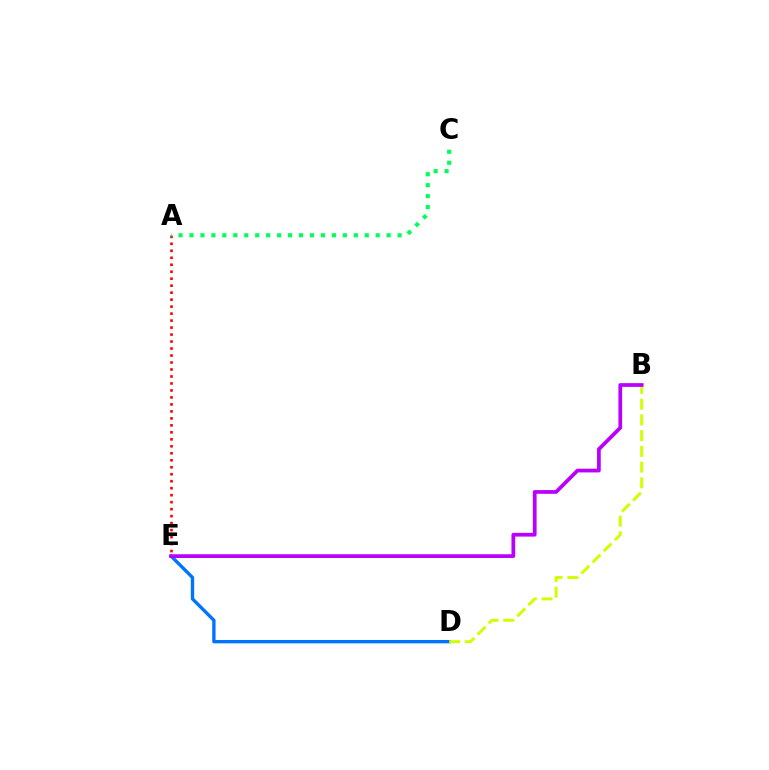{('A', 'E'): [{'color': '#ff0000', 'line_style': 'dotted', 'thickness': 1.9}], ('D', 'E'): [{'color': '#0074ff', 'line_style': 'solid', 'thickness': 2.42}], ('B', 'D'): [{'color': '#d1ff00', 'line_style': 'dashed', 'thickness': 2.14}], ('B', 'E'): [{'color': '#b900ff', 'line_style': 'solid', 'thickness': 2.68}], ('A', 'C'): [{'color': '#00ff5c', 'line_style': 'dotted', 'thickness': 2.98}]}